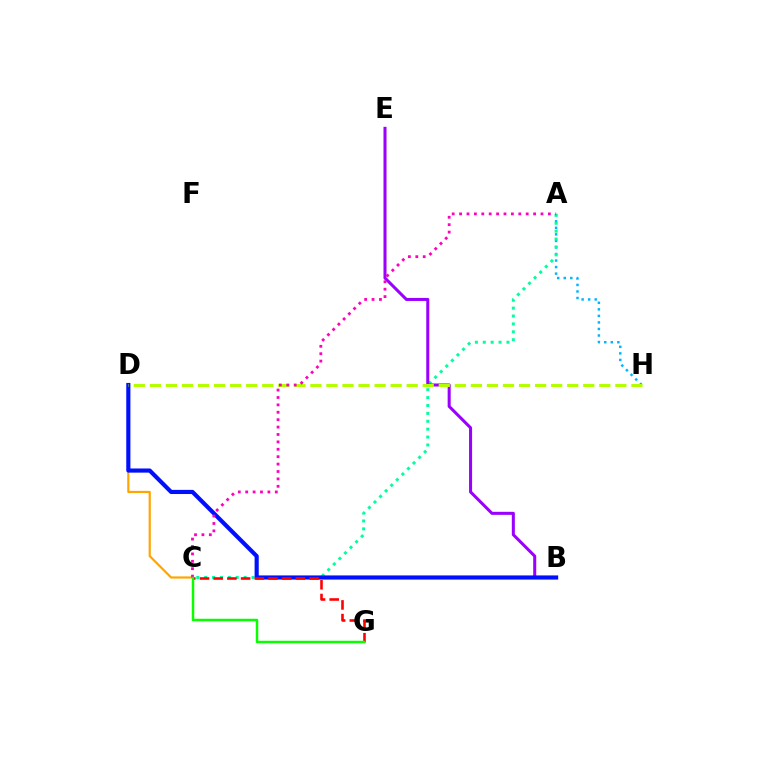{('C', 'D'): [{'color': '#ffa500', 'line_style': 'solid', 'thickness': 1.58}], ('A', 'H'): [{'color': '#00b5ff', 'line_style': 'dotted', 'thickness': 1.78}], ('A', 'C'): [{'color': '#00ff9d', 'line_style': 'dotted', 'thickness': 2.14}, {'color': '#ff00bd', 'line_style': 'dotted', 'thickness': 2.01}], ('B', 'E'): [{'color': '#9b00ff', 'line_style': 'solid', 'thickness': 2.18}], ('B', 'D'): [{'color': '#0010ff', 'line_style': 'solid', 'thickness': 2.99}], ('C', 'G'): [{'color': '#ff0000', 'line_style': 'dashed', 'thickness': 1.86}, {'color': '#08ff00', 'line_style': 'solid', 'thickness': 1.79}], ('D', 'H'): [{'color': '#b3ff00', 'line_style': 'dashed', 'thickness': 2.18}]}